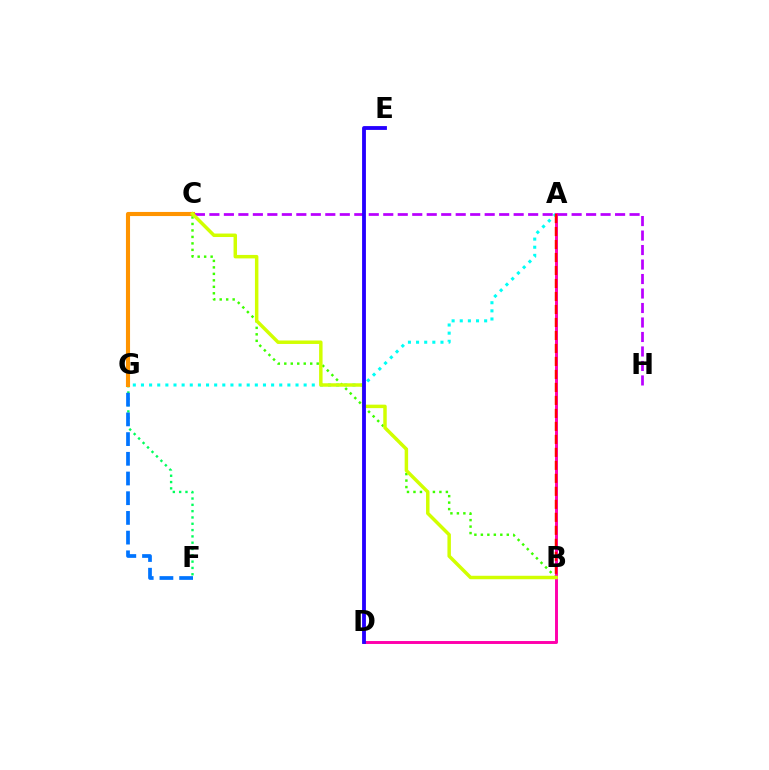{('C', 'H'): [{'color': '#b900ff', 'line_style': 'dashed', 'thickness': 1.97}], ('A', 'G'): [{'color': '#00fff6', 'line_style': 'dotted', 'thickness': 2.21}], ('B', 'C'): [{'color': '#3dff00', 'line_style': 'dotted', 'thickness': 1.76}, {'color': '#d1ff00', 'line_style': 'solid', 'thickness': 2.5}], ('F', 'G'): [{'color': '#00ff5c', 'line_style': 'dotted', 'thickness': 1.71}, {'color': '#0074ff', 'line_style': 'dashed', 'thickness': 2.68}], ('A', 'D'): [{'color': '#ff00ac', 'line_style': 'solid', 'thickness': 2.11}], ('C', 'G'): [{'color': '#ff9400', 'line_style': 'solid', 'thickness': 2.96}], ('A', 'B'): [{'color': '#ff0000', 'line_style': 'dashed', 'thickness': 1.76}], ('D', 'E'): [{'color': '#2500ff', 'line_style': 'solid', 'thickness': 2.76}]}